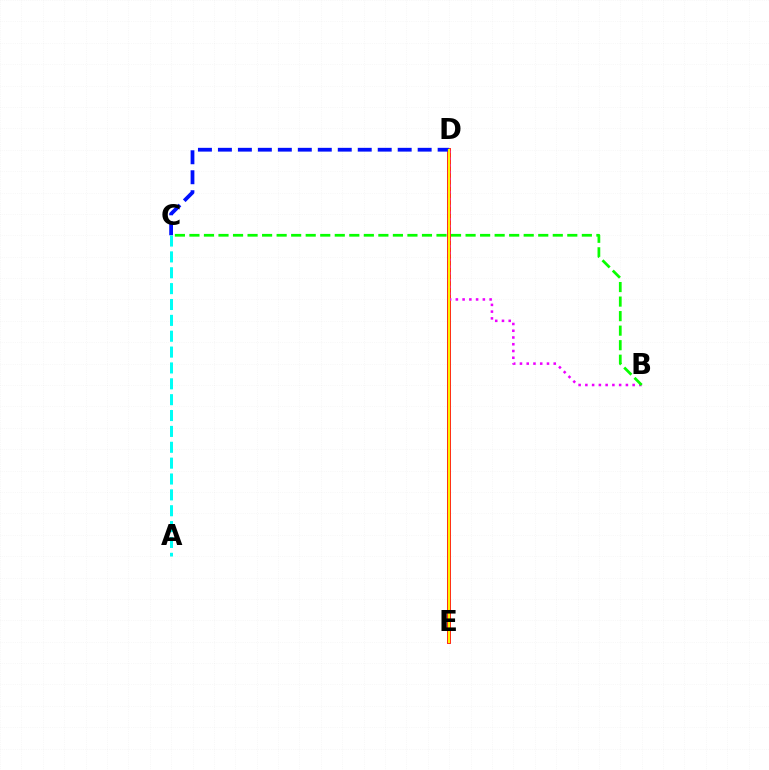{('D', 'E'): [{'color': '#ff0000', 'line_style': 'solid', 'thickness': 2.73}, {'color': '#fcf500', 'line_style': 'solid', 'thickness': 1.6}], ('C', 'D'): [{'color': '#0010ff', 'line_style': 'dashed', 'thickness': 2.71}], ('B', 'D'): [{'color': '#ee00ff', 'line_style': 'dotted', 'thickness': 1.83}], ('B', 'C'): [{'color': '#08ff00', 'line_style': 'dashed', 'thickness': 1.97}], ('A', 'C'): [{'color': '#00fff6', 'line_style': 'dashed', 'thickness': 2.16}]}